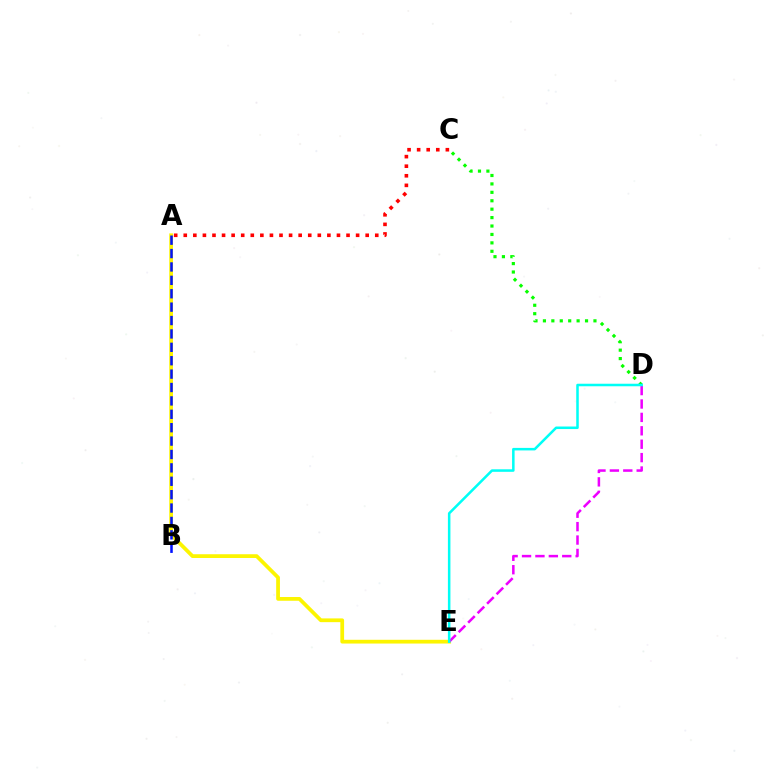{('A', 'E'): [{'color': '#fcf500', 'line_style': 'solid', 'thickness': 2.7}], ('A', 'B'): [{'color': '#0010ff', 'line_style': 'dashed', 'thickness': 1.82}], ('C', 'D'): [{'color': '#08ff00', 'line_style': 'dotted', 'thickness': 2.29}], ('D', 'E'): [{'color': '#ee00ff', 'line_style': 'dashed', 'thickness': 1.82}, {'color': '#00fff6', 'line_style': 'solid', 'thickness': 1.82}], ('A', 'C'): [{'color': '#ff0000', 'line_style': 'dotted', 'thickness': 2.6}]}